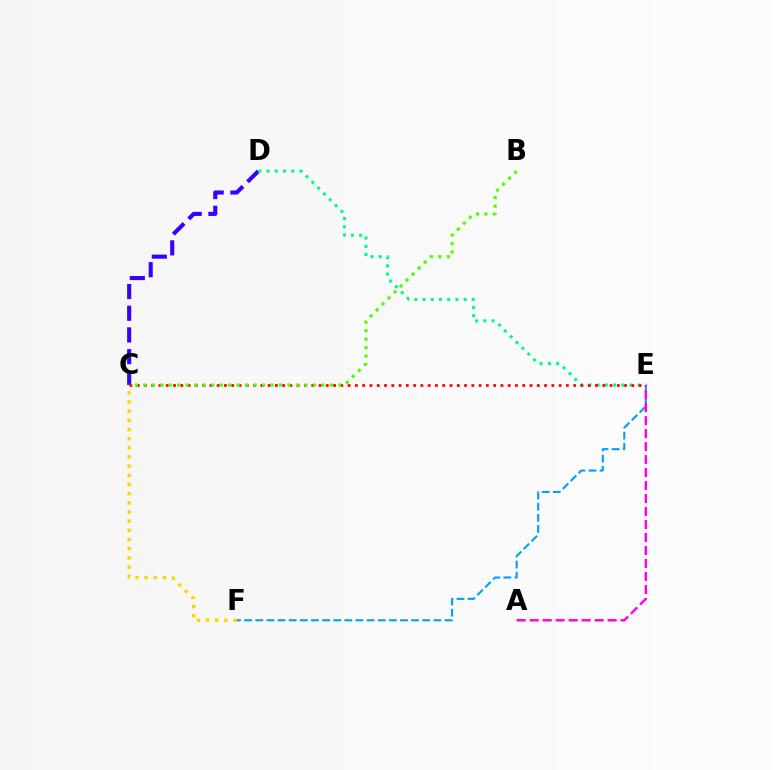{('E', 'F'): [{'color': '#009eff', 'line_style': 'dashed', 'thickness': 1.51}], ('C', 'F'): [{'color': '#ffd500', 'line_style': 'dotted', 'thickness': 2.49}], ('A', 'E'): [{'color': '#ff00ed', 'line_style': 'dashed', 'thickness': 1.76}], ('C', 'D'): [{'color': '#3700ff', 'line_style': 'dashed', 'thickness': 2.95}], ('D', 'E'): [{'color': '#00ff86', 'line_style': 'dotted', 'thickness': 2.23}], ('C', 'E'): [{'color': '#ff0000', 'line_style': 'dotted', 'thickness': 1.98}], ('B', 'C'): [{'color': '#4fff00', 'line_style': 'dotted', 'thickness': 2.3}]}